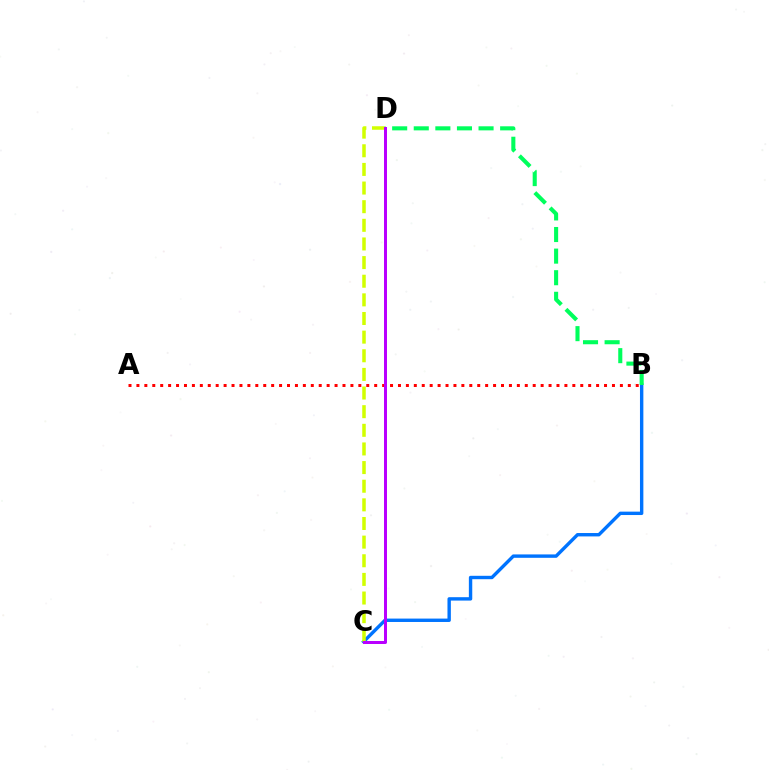{('B', 'C'): [{'color': '#0074ff', 'line_style': 'solid', 'thickness': 2.44}], ('A', 'B'): [{'color': '#ff0000', 'line_style': 'dotted', 'thickness': 2.15}], ('B', 'D'): [{'color': '#00ff5c', 'line_style': 'dashed', 'thickness': 2.93}], ('C', 'D'): [{'color': '#d1ff00', 'line_style': 'dashed', 'thickness': 2.53}, {'color': '#b900ff', 'line_style': 'solid', 'thickness': 2.16}]}